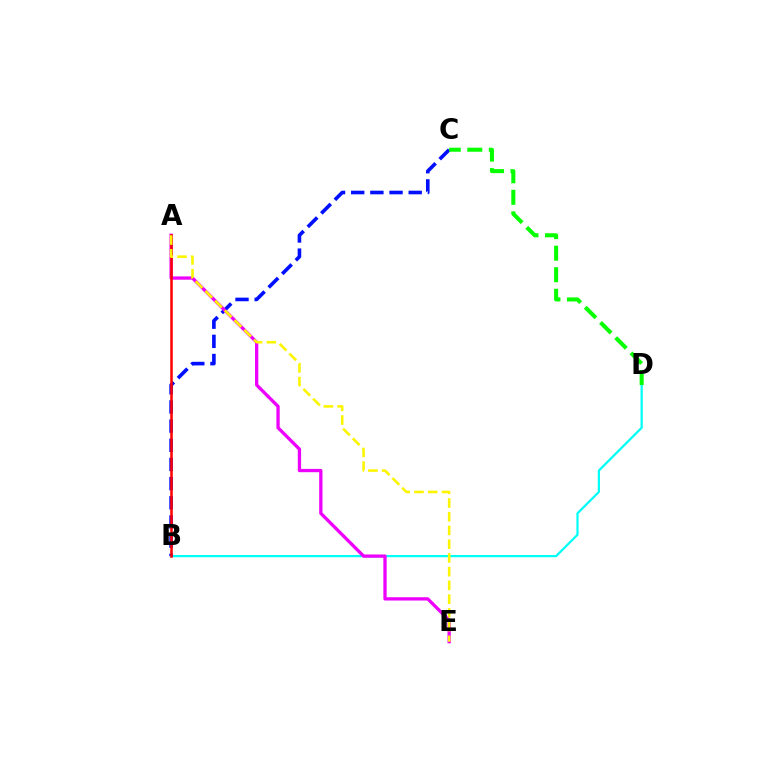{('B', 'D'): [{'color': '#00fff6', 'line_style': 'solid', 'thickness': 1.61}], ('B', 'C'): [{'color': '#0010ff', 'line_style': 'dashed', 'thickness': 2.6}], ('A', 'E'): [{'color': '#ee00ff', 'line_style': 'solid', 'thickness': 2.37}, {'color': '#fcf500', 'line_style': 'dashed', 'thickness': 1.87}], ('A', 'B'): [{'color': '#ff0000', 'line_style': 'solid', 'thickness': 1.83}], ('C', 'D'): [{'color': '#08ff00', 'line_style': 'dashed', 'thickness': 2.93}]}